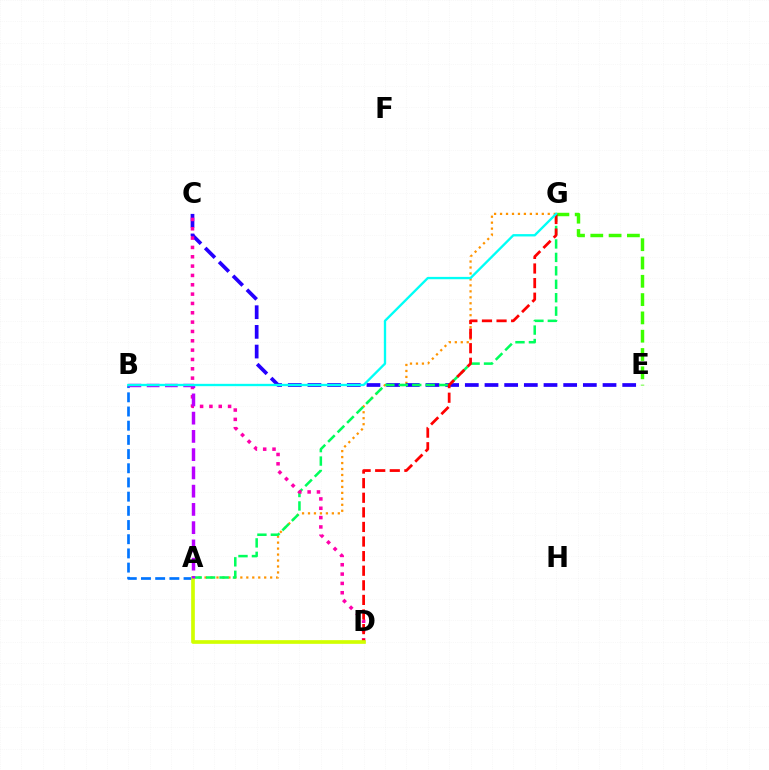{('A', 'G'): [{'color': '#ff9400', 'line_style': 'dotted', 'thickness': 1.62}, {'color': '#00ff5c', 'line_style': 'dashed', 'thickness': 1.83}], ('C', 'E'): [{'color': '#2500ff', 'line_style': 'dashed', 'thickness': 2.67}], ('A', 'B'): [{'color': '#0074ff', 'line_style': 'dashed', 'thickness': 1.93}, {'color': '#b900ff', 'line_style': 'dashed', 'thickness': 2.48}], ('C', 'D'): [{'color': '#ff00ac', 'line_style': 'dotted', 'thickness': 2.54}], ('E', 'G'): [{'color': '#3dff00', 'line_style': 'dashed', 'thickness': 2.49}], ('D', 'G'): [{'color': '#ff0000', 'line_style': 'dashed', 'thickness': 1.98}], ('A', 'D'): [{'color': '#d1ff00', 'line_style': 'solid', 'thickness': 2.65}], ('B', 'G'): [{'color': '#00fff6', 'line_style': 'solid', 'thickness': 1.68}]}